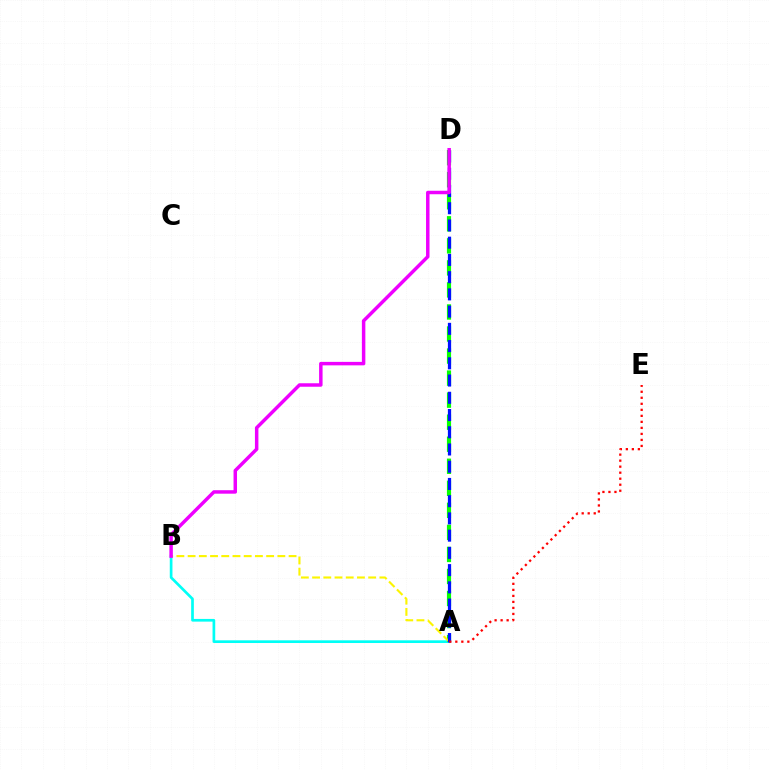{('A', 'B'): [{'color': '#00fff6', 'line_style': 'solid', 'thickness': 1.94}, {'color': '#fcf500', 'line_style': 'dashed', 'thickness': 1.52}], ('A', 'D'): [{'color': '#08ff00', 'line_style': 'dashed', 'thickness': 2.99}, {'color': '#0010ff', 'line_style': 'dashed', 'thickness': 2.34}], ('B', 'D'): [{'color': '#ee00ff', 'line_style': 'solid', 'thickness': 2.5}], ('A', 'E'): [{'color': '#ff0000', 'line_style': 'dotted', 'thickness': 1.63}]}